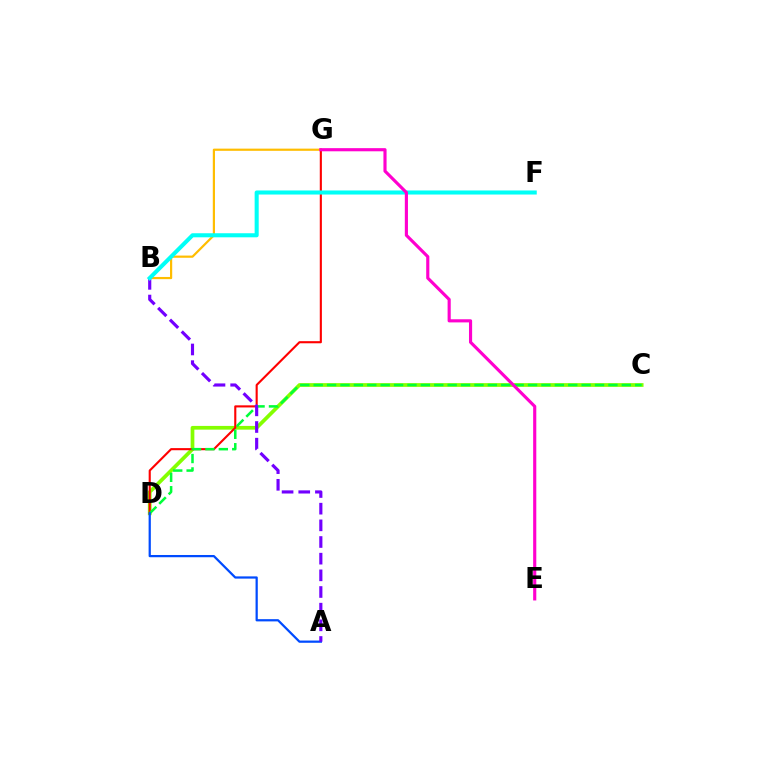{('C', 'D'): [{'color': '#84ff00', 'line_style': 'solid', 'thickness': 2.68}, {'color': '#00ff39', 'line_style': 'dashed', 'thickness': 1.82}], ('D', 'G'): [{'color': '#ff0000', 'line_style': 'solid', 'thickness': 1.52}], ('B', 'G'): [{'color': '#ffbd00', 'line_style': 'solid', 'thickness': 1.58}], ('A', 'D'): [{'color': '#004bff', 'line_style': 'solid', 'thickness': 1.61}], ('A', 'B'): [{'color': '#7200ff', 'line_style': 'dashed', 'thickness': 2.26}], ('B', 'F'): [{'color': '#00fff6', 'line_style': 'solid', 'thickness': 2.92}], ('E', 'G'): [{'color': '#ff00cf', 'line_style': 'solid', 'thickness': 2.26}]}